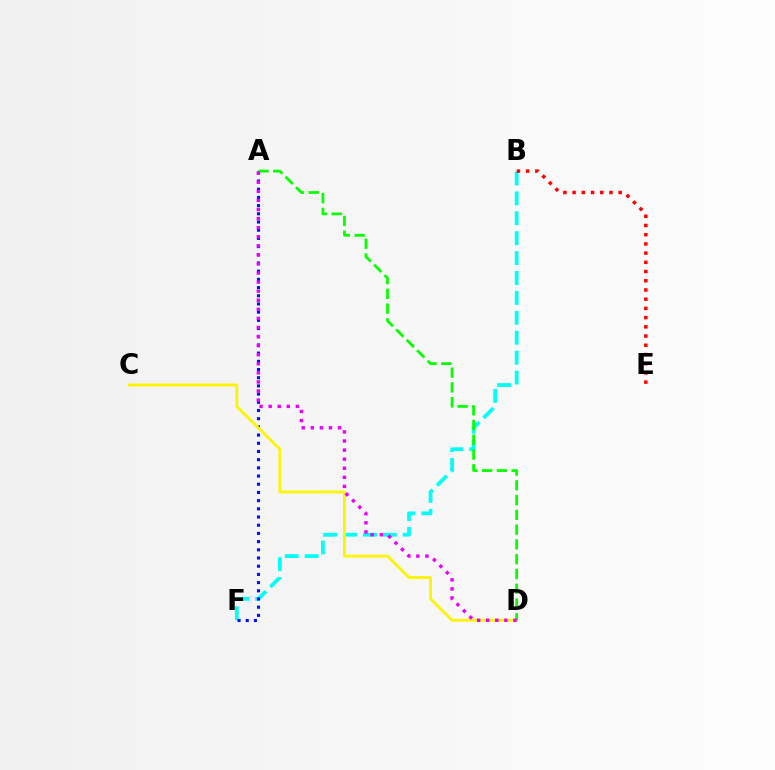{('B', 'F'): [{'color': '#00fff6', 'line_style': 'dashed', 'thickness': 2.71}], ('A', 'F'): [{'color': '#0010ff', 'line_style': 'dotted', 'thickness': 2.23}], ('C', 'D'): [{'color': '#fcf500', 'line_style': 'solid', 'thickness': 2.05}], ('B', 'E'): [{'color': '#ff0000', 'line_style': 'dotted', 'thickness': 2.5}], ('A', 'D'): [{'color': '#08ff00', 'line_style': 'dashed', 'thickness': 2.01}, {'color': '#ee00ff', 'line_style': 'dotted', 'thickness': 2.47}]}